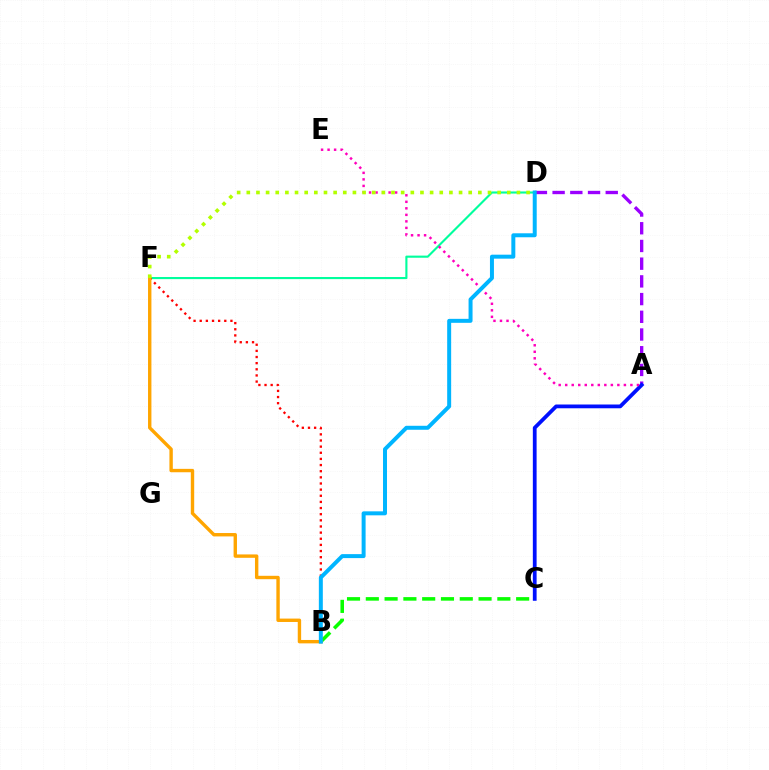{('A', 'D'): [{'color': '#9b00ff', 'line_style': 'dashed', 'thickness': 2.41}], ('D', 'F'): [{'color': '#00ff9d', 'line_style': 'solid', 'thickness': 1.53}, {'color': '#b3ff00', 'line_style': 'dotted', 'thickness': 2.62}], ('A', 'C'): [{'color': '#0010ff', 'line_style': 'solid', 'thickness': 2.71}], ('B', 'F'): [{'color': '#ff0000', 'line_style': 'dotted', 'thickness': 1.67}, {'color': '#ffa500', 'line_style': 'solid', 'thickness': 2.44}], ('B', 'C'): [{'color': '#08ff00', 'line_style': 'dashed', 'thickness': 2.55}], ('A', 'E'): [{'color': '#ff00bd', 'line_style': 'dotted', 'thickness': 1.77}], ('B', 'D'): [{'color': '#00b5ff', 'line_style': 'solid', 'thickness': 2.86}]}